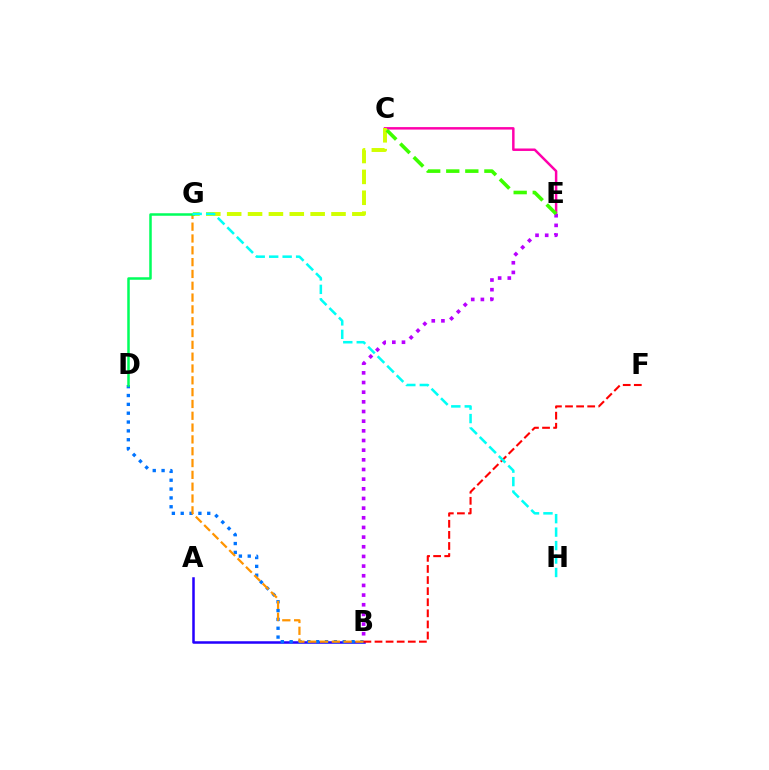{('C', 'E'): [{'color': '#ff00ac', 'line_style': 'solid', 'thickness': 1.78}, {'color': '#3dff00', 'line_style': 'dashed', 'thickness': 2.59}], ('A', 'B'): [{'color': '#2500ff', 'line_style': 'solid', 'thickness': 1.81}], ('B', 'D'): [{'color': '#0074ff', 'line_style': 'dotted', 'thickness': 2.4}], ('B', 'G'): [{'color': '#ff9400', 'line_style': 'dashed', 'thickness': 1.61}], ('C', 'G'): [{'color': '#d1ff00', 'line_style': 'dashed', 'thickness': 2.83}], ('D', 'G'): [{'color': '#00ff5c', 'line_style': 'solid', 'thickness': 1.81}], ('B', 'E'): [{'color': '#b900ff', 'line_style': 'dotted', 'thickness': 2.63}], ('B', 'F'): [{'color': '#ff0000', 'line_style': 'dashed', 'thickness': 1.51}], ('G', 'H'): [{'color': '#00fff6', 'line_style': 'dashed', 'thickness': 1.83}]}